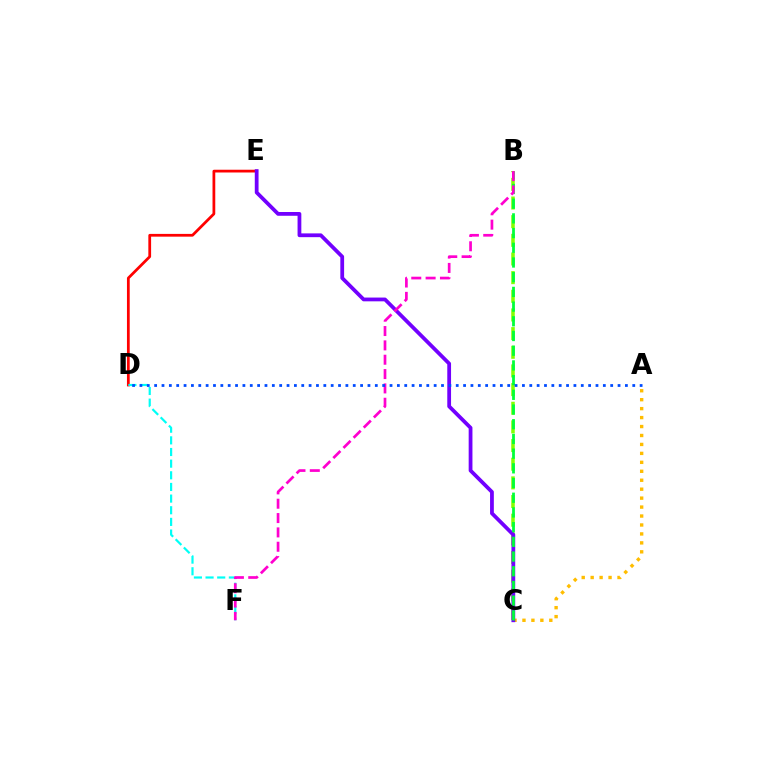{('A', 'C'): [{'color': '#ffbd00', 'line_style': 'dotted', 'thickness': 2.43}], ('D', 'E'): [{'color': '#ff0000', 'line_style': 'solid', 'thickness': 1.98}], ('B', 'C'): [{'color': '#84ff00', 'line_style': 'dashed', 'thickness': 2.53}, {'color': '#00ff39', 'line_style': 'dashed', 'thickness': 2.0}], ('C', 'E'): [{'color': '#7200ff', 'line_style': 'solid', 'thickness': 2.72}], ('D', 'F'): [{'color': '#00fff6', 'line_style': 'dashed', 'thickness': 1.58}], ('B', 'F'): [{'color': '#ff00cf', 'line_style': 'dashed', 'thickness': 1.95}], ('A', 'D'): [{'color': '#004bff', 'line_style': 'dotted', 'thickness': 2.0}]}